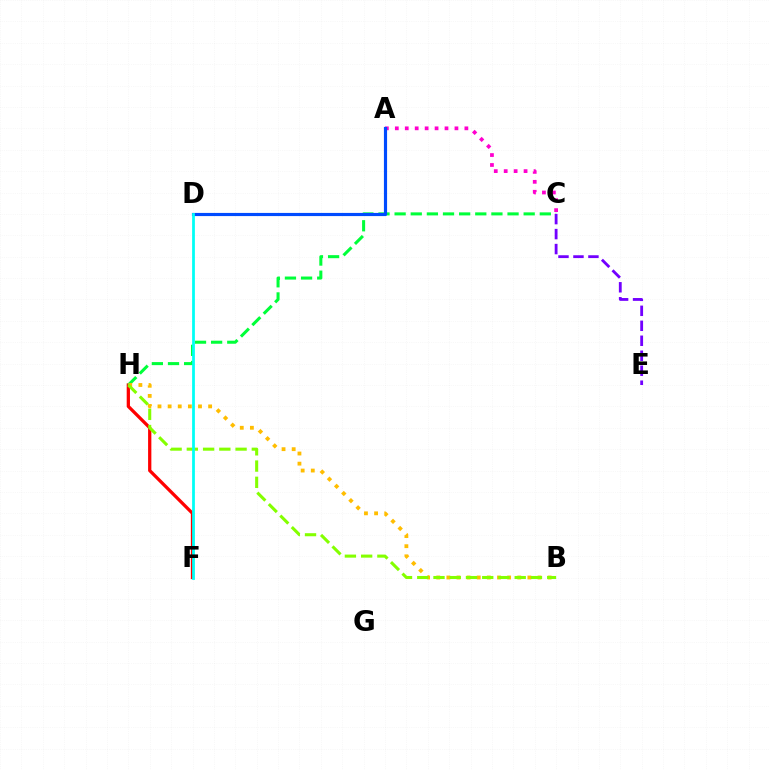{('F', 'H'): [{'color': '#ff0000', 'line_style': 'solid', 'thickness': 2.35}], ('C', 'H'): [{'color': '#00ff39', 'line_style': 'dashed', 'thickness': 2.19}], ('A', 'C'): [{'color': '#ff00cf', 'line_style': 'dotted', 'thickness': 2.7}], ('C', 'E'): [{'color': '#7200ff', 'line_style': 'dashed', 'thickness': 2.03}], ('B', 'H'): [{'color': '#ffbd00', 'line_style': 'dotted', 'thickness': 2.75}, {'color': '#84ff00', 'line_style': 'dashed', 'thickness': 2.21}], ('A', 'D'): [{'color': '#004bff', 'line_style': 'solid', 'thickness': 2.27}], ('D', 'F'): [{'color': '#00fff6', 'line_style': 'solid', 'thickness': 1.99}]}